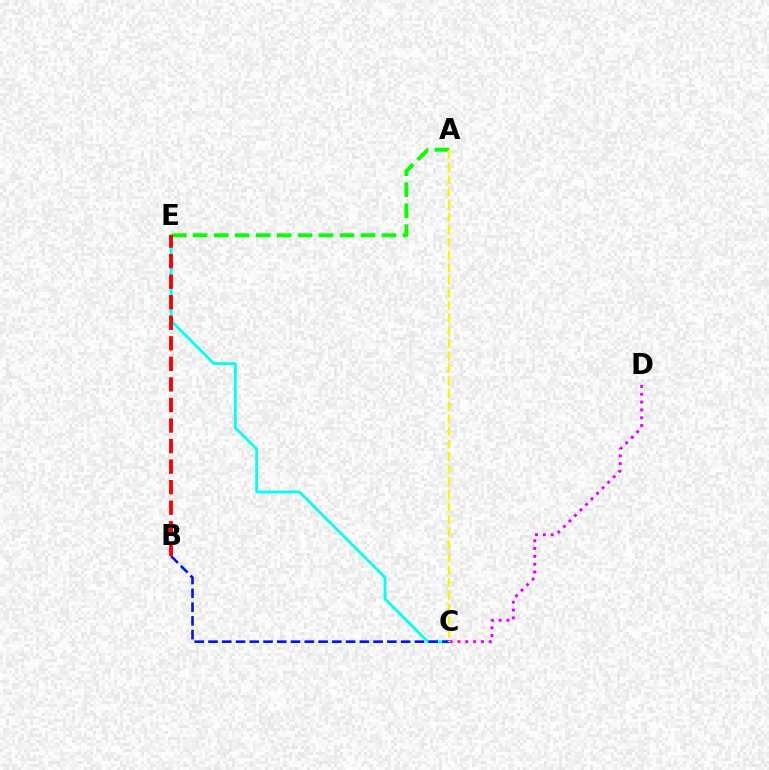{('A', 'E'): [{'color': '#08ff00', 'line_style': 'dashed', 'thickness': 2.85}], ('C', 'E'): [{'color': '#00fff6', 'line_style': 'solid', 'thickness': 2.0}], ('B', 'C'): [{'color': '#0010ff', 'line_style': 'dashed', 'thickness': 1.87}], ('C', 'D'): [{'color': '#ee00ff', 'line_style': 'dotted', 'thickness': 2.12}], ('B', 'E'): [{'color': '#ff0000', 'line_style': 'dashed', 'thickness': 2.79}], ('A', 'C'): [{'color': '#fcf500', 'line_style': 'dashed', 'thickness': 1.71}]}